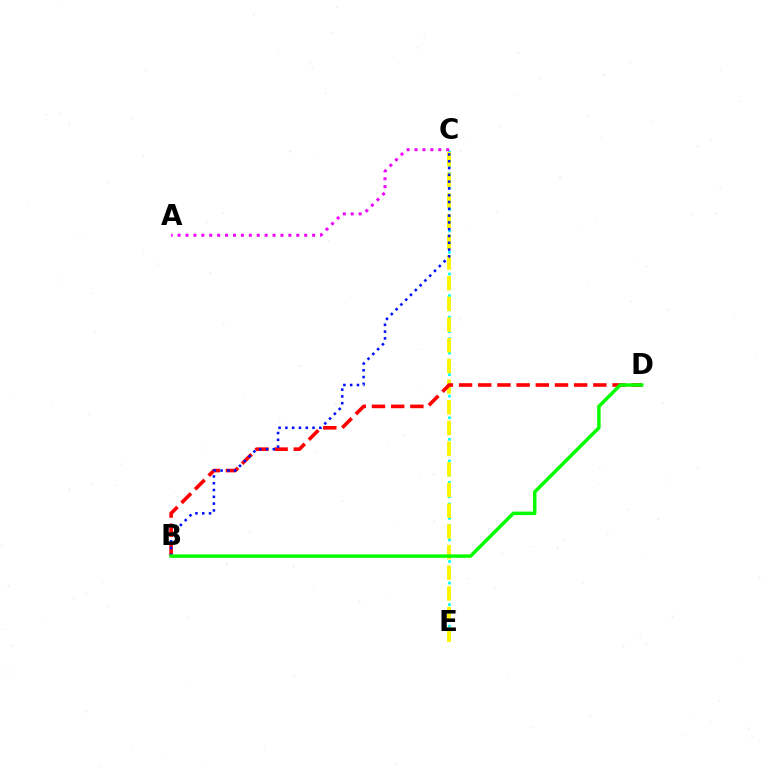{('C', 'E'): [{'color': '#00fff6', 'line_style': 'dotted', 'thickness': 1.95}, {'color': '#fcf500', 'line_style': 'dashed', 'thickness': 2.81}], ('B', 'D'): [{'color': '#ff0000', 'line_style': 'dashed', 'thickness': 2.61}, {'color': '#08ff00', 'line_style': 'solid', 'thickness': 2.5}], ('B', 'C'): [{'color': '#0010ff', 'line_style': 'dotted', 'thickness': 1.84}], ('A', 'C'): [{'color': '#ee00ff', 'line_style': 'dotted', 'thickness': 2.15}]}